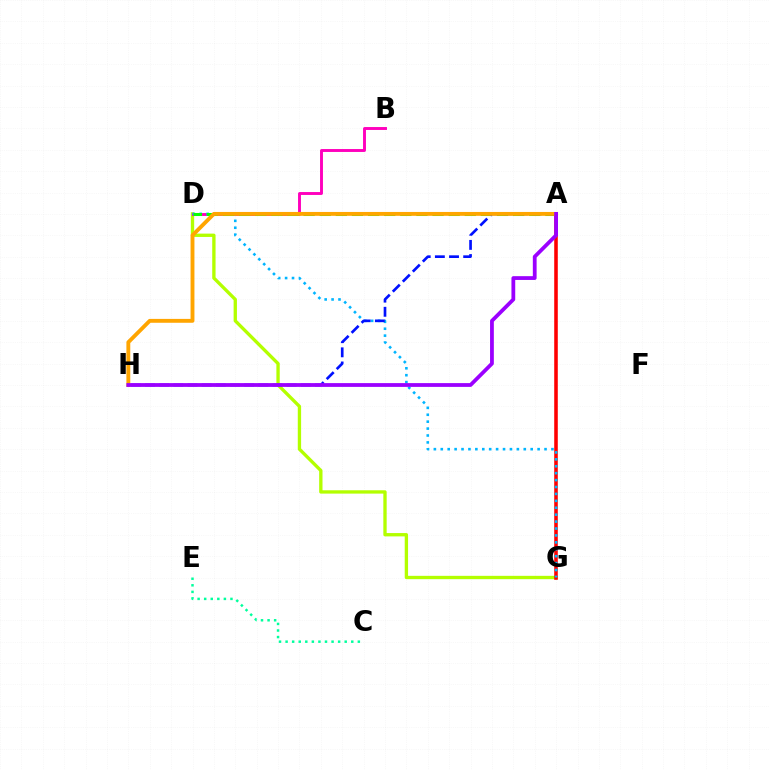{('D', 'G'): [{'color': '#b3ff00', 'line_style': 'solid', 'thickness': 2.4}, {'color': '#00b5ff', 'line_style': 'dotted', 'thickness': 1.88}], ('C', 'E'): [{'color': '#00ff9d', 'line_style': 'dotted', 'thickness': 1.78}], ('B', 'D'): [{'color': '#ff00bd', 'line_style': 'solid', 'thickness': 2.1}], ('A', 'G'): [{'color': '#ff0000', 'line_style': 'solid', 'thickness': 2.57}], ('A', 'D'): [{'color': '#08ff00', 'line_style': 'dashed', 'thickness': 2.19}], ('A', 'H'): [{'color': '#0010ff', 'line_style': 'dashed', 'thickness': 1.92}, {'color': '#ffa500', 'line_style': 'solid', 'thickness': 2.79}, {'color': '#9b00ff', 'line_style': 'solid', 'thickness': 2.73}]}